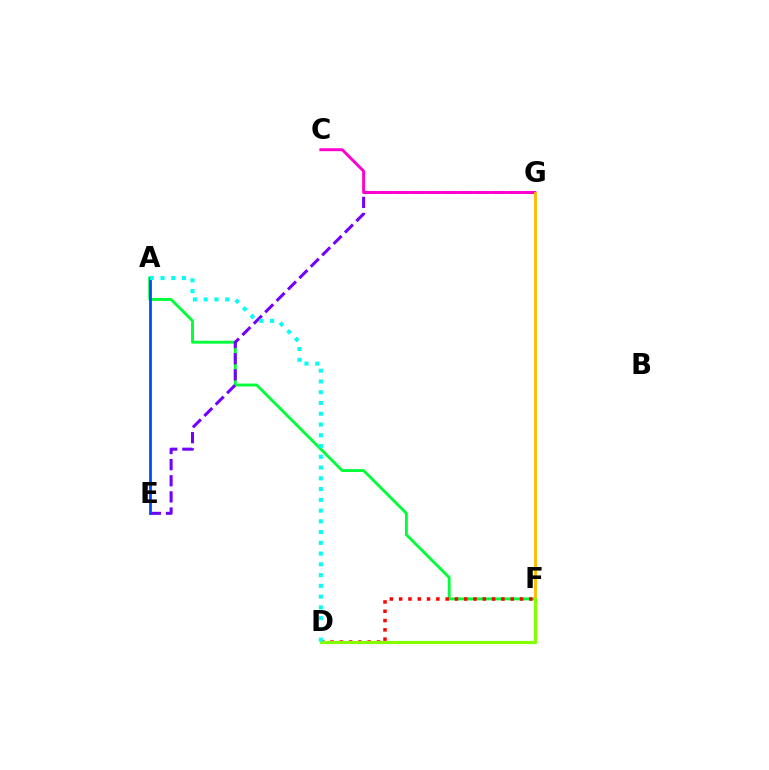{('A', 'F'): [{'color': '#00ff39', 'line_style': 'solid', 'thickness': 2.08}], ('E', 'G'): [{'color': '#7200ff', 'line_style': 'dashed', 'thickness': 2.19}], ('A', 'E'): [{'color': '#004bff', 'line_style': 'solid', 'thickness': 2.0}], ('D', 'F'): [{'color': '#ff0000', 'line_style': 'dotted', 'thickness': 2.53}, {'color': '#84ff00', 'line_style': 'solid', 'thickness': 2.3}], ('C', 'G'): [{'color': '#ff00cf', 'line_style': 'solid', 'thickness': 2.1}], ('F', 'G'): [{'color': '#ffbd00', 'line_style': 'solid', 'thickness': 2.09}], ('A', 'D'): [{'color': '#00fff6', 'line_style': 'dotted', 'thickness': 2.92}]}